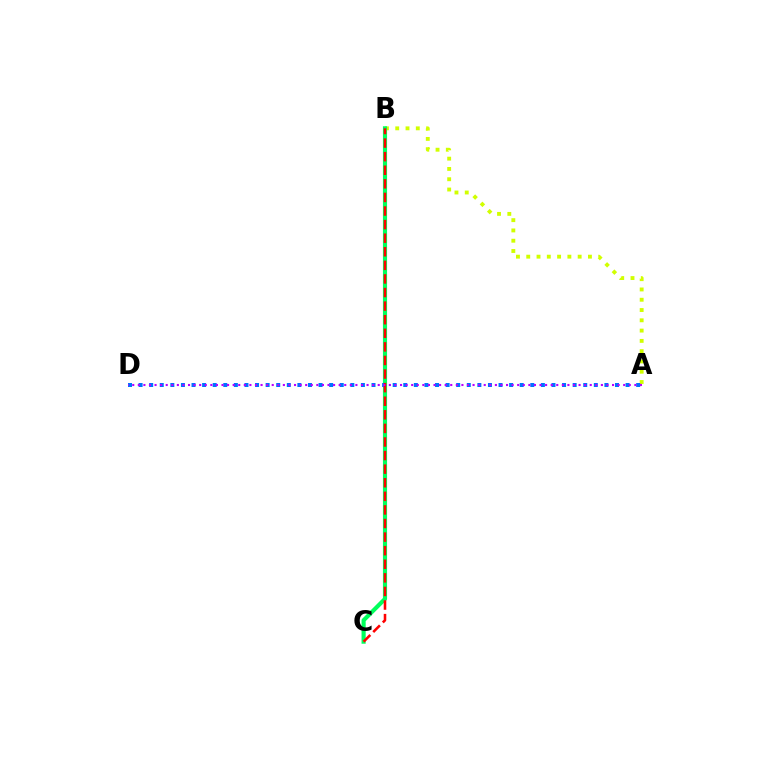{('A', 'B'): [{'color': '#d1ff00', 'line_style': 'dotted', 'thickness': 2.79}], ('B', 'C'): [{'color': '#00ff5c', 'line_style': 'solid', 'thickness': 2.98}, {'color': '#ff0000', 'line_style': 'dashed', 'thickness': 1.85}], ('A', 'D'): [{'color': '#0074ff', 'line_style': 'dotted', 'thickness': 2.88}, {'color': '#b900ff', 'line_style': 'dotted', 'thickness': 1.52}]}